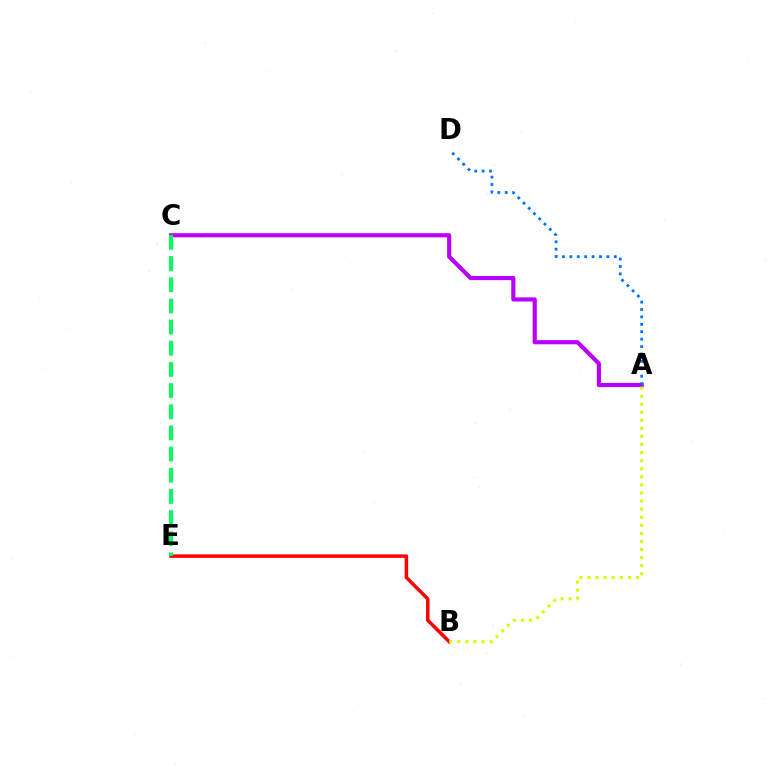{('A', 'C'): [{'color': '#b900ff', 'line_style': 'solid', 'thickness': 2.99}], ('B', 'E'): [{'color': '#ff0000', 'line_style': 'solid', 'thickness': 2.51}], ('A', 'D'): [{'color': '#0074ff', 'line_style': 'dotted', 'thickness': 2.01}], ('C', 'E'): [{'color': '#00ff5c', 'line_style': 'dashed', 'thickness': 2.88}], ('A', 'B'): [{'color': '#d1ff00', 'line_style': 'dotted', 'thickness': 2.19}]}